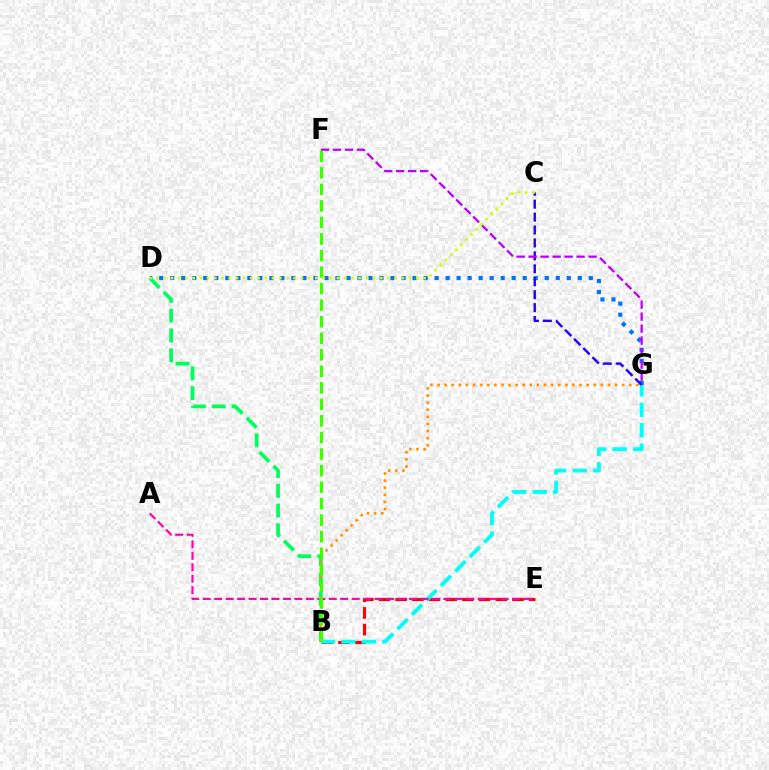{('B', 'E'): [{'color': '#ff0000', 'line_style': 'dashed', 'thickness': 2.27}], ('B', 'G'): [{'color': '#00fff6', 'line_style': 'dashed', 'thickness': 2.78}, {'color': '#ff9400', 'line_style': 'dotted', 'thickness': 1.93}], ('D', 'G'): [{'color': '#0074ff', 'line_style': 'dotted', 'thickness': 2.99}], ('C', 'G'): [{'color': '#2500ff', 'line_style': 'dashed', 'thickness': 1.76}], ('A', 'E'): [{'color': '#ff00ac', 'line_style': 'dashed', 'thickness': 1.56}], ('B', 'D'): [{'color': '#00ff5c', 'line_style': 'dashed', 'thickness': 2.69}], ('F', 'G'): [{'color': '#b900ff', 'line_style': 'dashed', 'thickness': 1.63}], ('B', 'F'): [{'color': '#3dff00', 'line_style': 'dashed', 'thickness': 2.25}], ('C', 'D'): [{'color': '#d1ff00', 'line_style': 'dotted', 'thickness': 1.96}]}